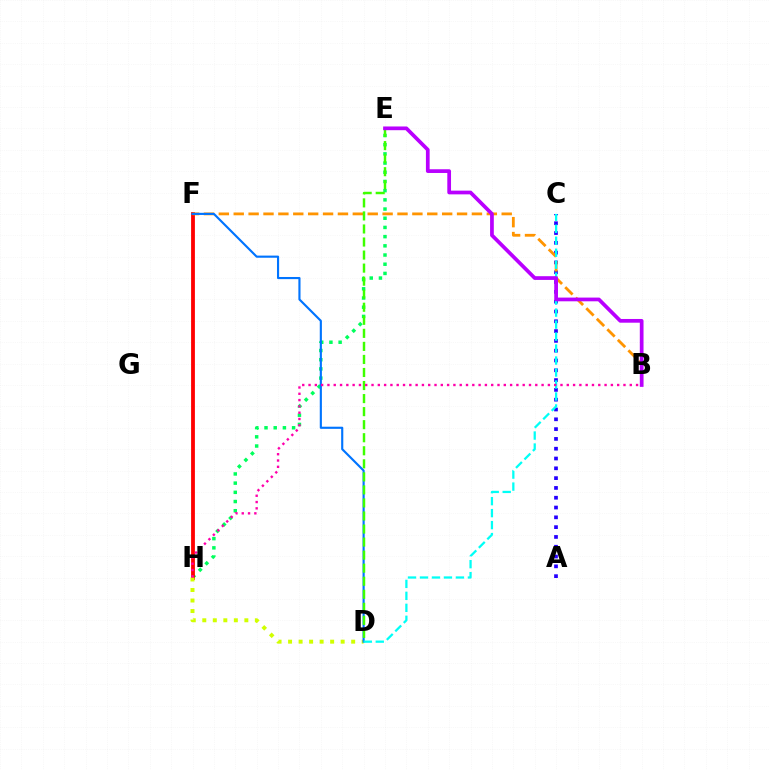{('A', 'C'): [{'color': '#2500ff', 'line_style': 'dotted', 'thickness': 2.66}], ('E', 'H'): [{'color': '#00ff5c', 'line_style': 'dotted', 'thickness': 2.5}], ('F', 'H'): [{'color': '#ff0000', 'line_style': 'solid', 'thickness': 2.74}], ('D', 'H'): [{'color': '#d1ff00', 'line_style': 'dotted', 'thickness': 2.86}], ('B', 'F'): [{'color': '#ff9400', 'line_style': 'dashed', 'thickness': 2.02}], ('D', 'F'): [{'color': '#0074ff', 'line_style': 'solid', 'thickness': 1.54}], ('C', 'D'): [{'color': '#00fff6', 'line_style': 'dashed', 'thickness': 1.63}], ('D', 'E'): [{'color': '#3dff00', 'line_style': 'dashed', 'thickness': 1.77}], ('B', 'E'): [{'color': '#b900ff', 'line_style': 'solid', 'thickness': 2.68}], ('B', 'H'): [{'color': '#ff00ac', 'line_style': 'dotted', 'thickness': 1.71}]}